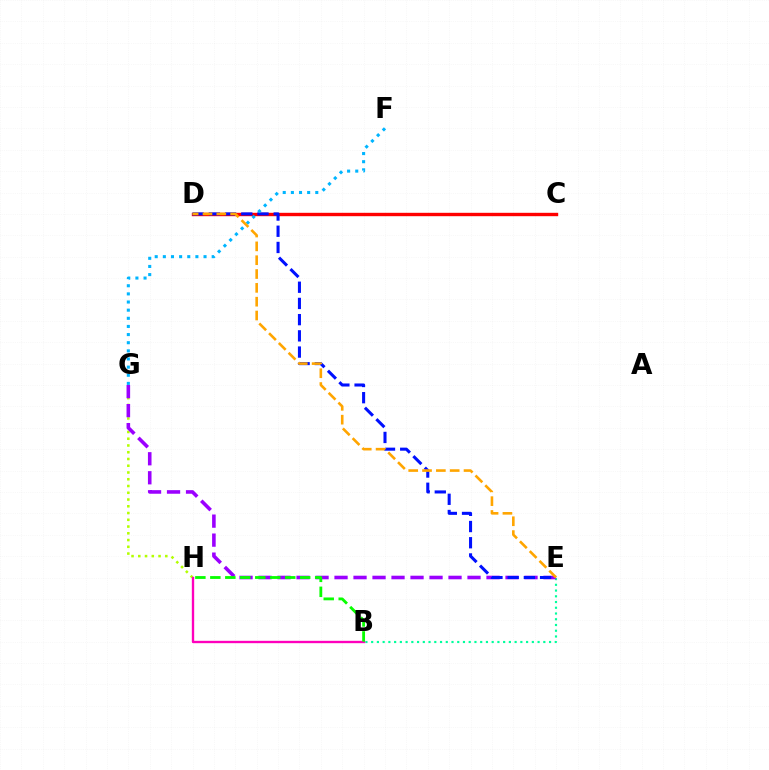{('G', 'H'): [{'color': '#b3ff00', 'line_style': 'dotted', 'thickness': 1.84}], ('B', 'E'): [{'color': '#00ff9d', 'line_style': 'dotted', 'thickness': 1.56}], ('E', 'G'): [{'color': '#9b00ff', 'line_style': 'dashed', 'thickness': 2.58}], ('C', 'D'): [{'color': '#ff0000', 'line_style': 'solid', 'thickness': 2.44}], ('D', 'E'): [{'color': '#0010ff', 'line_style': 'dashed', 'thickness': 2.2}, {'color': '#ffa500', 'line_style': 'dashed', 'thickness': 1.88}], ('F', 'G'): [{'color': '#00b5ff', 'line_style': 'dotted', 'thickness': 2.21}], ('B', 'H'): [{'color': '#ff00bd', 'line_style': 'solid', 'thickness': 1.69}, {'color': '#08ff00', 'line_style': 'dashed', 'thickness': 2.03}]}